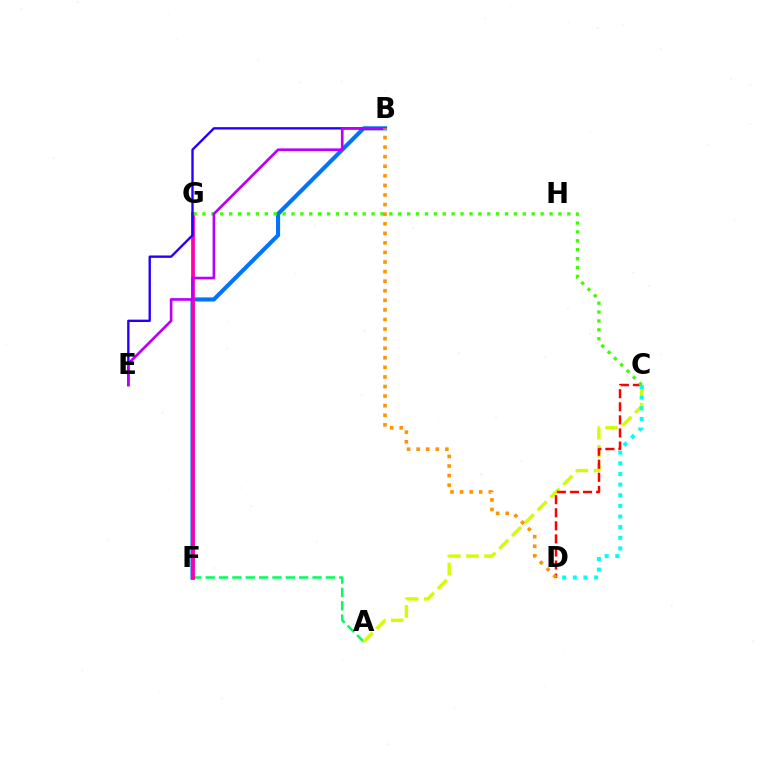{('A', 'F'): [{'color': '#00ff5c', 'line_style': 'dashed', 'thickness': 1.82}], ('B', 'F'): [{'color': '#0074ff', 'line_style': 'solid', 'thickness': 2.96}], ('A', 'C'): [{'color': '#d1ff00', 'line_style': 'dashed', 'thickness': 2.46}], ('F', 'G'): [{'color': '#ff00ac', 'line_style': 'solid', 'thickness': 2.7}], ('C', 'D'): [{'color': '#ff0000', 'line_style': 'dashed', 'thickness': 1.78}, {'color': '#00fff6', 'line_style': 'dotted', 'thickness': 2.89}], ('C', 'G'): [{'color': '#3dff00', 'line_style': 'dotted', 'thickness': 2.42}], ('B', 'E'): [{'color': '#2500ff', 'line_style': 'solid', 'thickness': 1.71}, {'color': '#b900ff', 'line_style': 'solid', 'thickness': 1.92}], ('B', 'D'): [{'color': '#ff9400', 'line_style': 'dotted', 'thickness': 2.6}]}